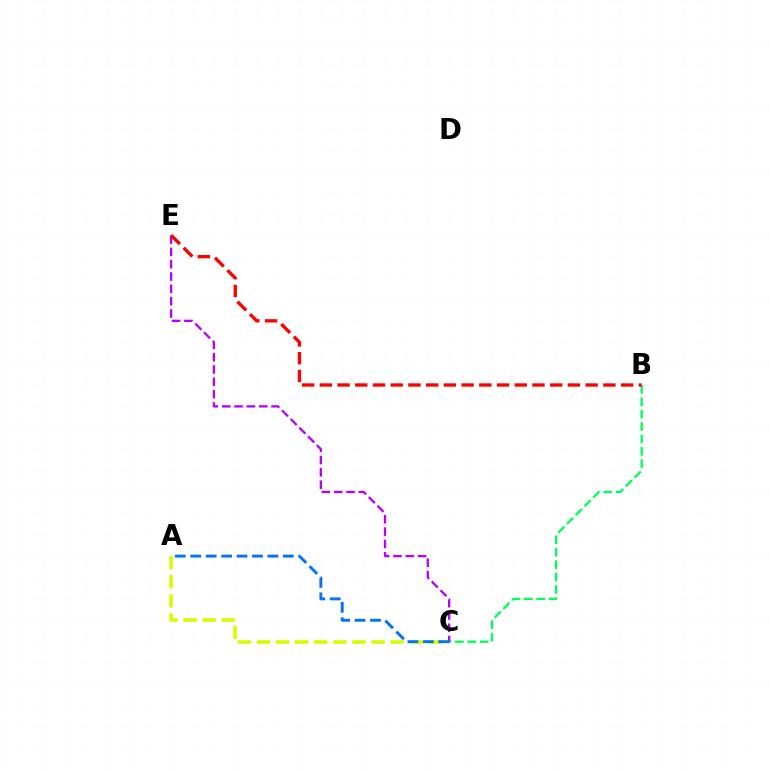{('B', 'C'): [{'color': '#00ff5c', 'line_style': 'dashed', 'thickness': 1.69}], ('A', 'C'): [{'color': '#d1ff00', 'line_style': 'dashed', 'thickness': 2.59}, {'color': '#0074ff', 'line_style': 'dashed', 'thickness': 2.1}], ('C', 'E'): [{'color': '#b900ff', 'line_style': 'dashed', 'thickness': 1.67}], ('B', 'E'): [{'color': '#ff0000', 'line_style': 'dashed', 'thickness': 2.41}]}